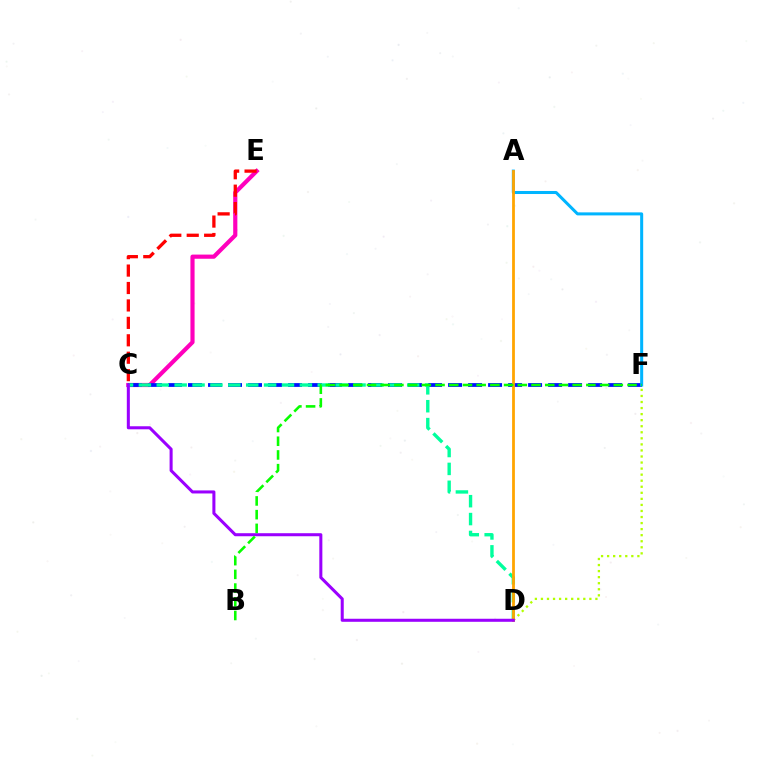{('C', 'E'): [{'color': '#ff00bd', 'line_style': 'solid', 'thickness': 3.0}, {'color': '#ff0000', 'line_style': 'dashed', 'thickness': 2.37}], ('C', 'F'): [{'color': '#0010ff', 'line_style': 'dashed', 'thickness': 2.72}], ('C', 'D'): [{'color': '#00ff9d', 'line_style': 'dashed', 'thickness': 2.43}, {'color': '#9b00ff', 'line_style': 'solid', 'thickness': 2.19}], ('D', 'F'): [{'color': '#b3ff00', 'line_style': 'dotted', 'thickness': 1.64}], ('A', 'F'): [{'color': '#00b5ff', 'line_style': 'solid', 'thickness': 2.18}], ('A', 'D'): [{'color': '#ffa500', 'line_style': 'solid', 'thickness': 2.01}], ('B', 'F'): [{'color': '#08ff00', 'line_style': 'dashed', 'thickness': 1.86}]}